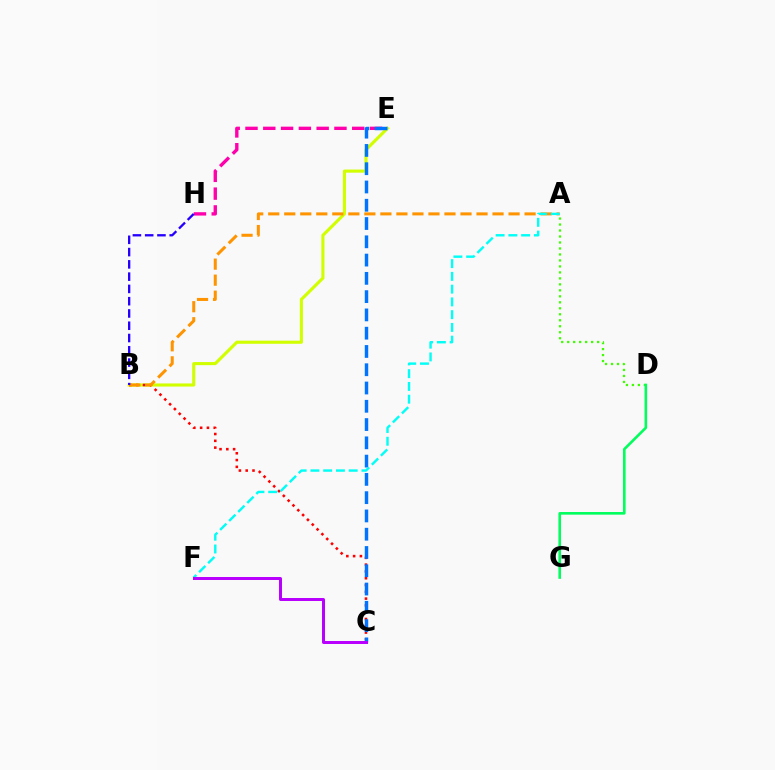{('B', 'E'): [{'color': '#d1ff00', 'line_style': 'solid', 'thickness': 2.24}], ('B', 'C'): [{'color': '#ff0000', 'line_style': 'dotted', 'thickness': 1.85}], ('A', 'D'): [{'color': '#3dff00', 'line_style': 'dotted', 'thickness': 1.63}], ('E', 'H'): [{'color': '#ff00ac', 'line_style': 'dashed', 'thickness': 2.42}], ('A', 'B'): [{'color': '#ff9400', 'line_style': 'dashed', 'thickness': 2.18}], ('C', 'E'): [{'color': '#0074ff', 'line_style': 'dashed', 'thickness': 2.48}], ('A', 'F'): [{'color': '#00fff6', 'line_style': 'dashed', 'thickness': 1.73}], ('B', 'H'): [{'color': '#2500ff', 'line_style': 'dashed', 'thickness': 1.67}], ('D', 'G'): [{'color': '#00ff5c', 'line_style': 'solid', 'thickness': 1.89}], ('C', 'F'): [{'color': '#b900ff', 'line_style': 'solid', 'thickness': 2.15}]}